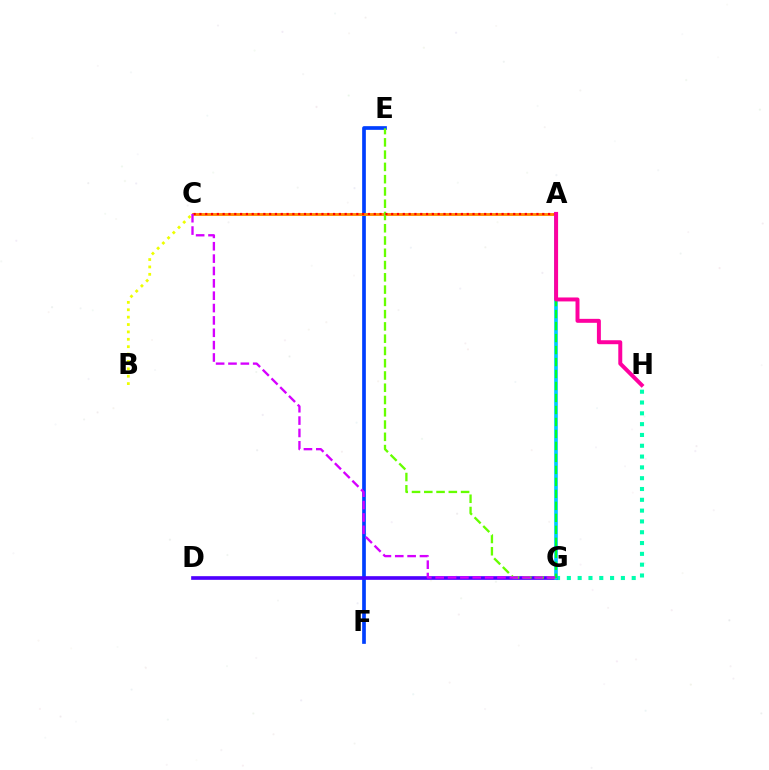{('E', 'F'): [{'color': '#003fff', 'line_style': 'solid', 'thickness': 2.66}], ('A', 'C'): [{'color': '#ff8800', 'line_style': 'solid', 'thickness': 2.05}, {'color': '#ff0000', 'line_style': 'dotted', 'thickness': 1.58}], ('G', 'H'): [{'color': '#00ffaf', 'line_style': 'dotted', 'thickness': 2.94}], ('D', 'G'): [{'color': '#4f00ff', 'line_style': 'solid', 'thickness': 2.64}], ('A', 'G'): [{'color': '#00c7ff', 'line_style': 'solid', 'thickness': 2.6}, {'color': '#00ff27', 'line_style': 'dashed', 'thickness': 1.63}], ('B', 'C'): [{'color': '#eeff00', 'line_style': 'dotted', 'thickness': 2.01}], ('E', 'G'): [{'color': '#66ff00', 'line_style': 'dashed', 'thickness': 1.67}], ('C', 'G'): [{'color': '#d600ff', 'line_style': 'dashed', 'thickness': 1.68}], ('A', 'H'): [{'color': '#ff00a0', 'line_style': 'solid', 'thickness': 2.85}]}